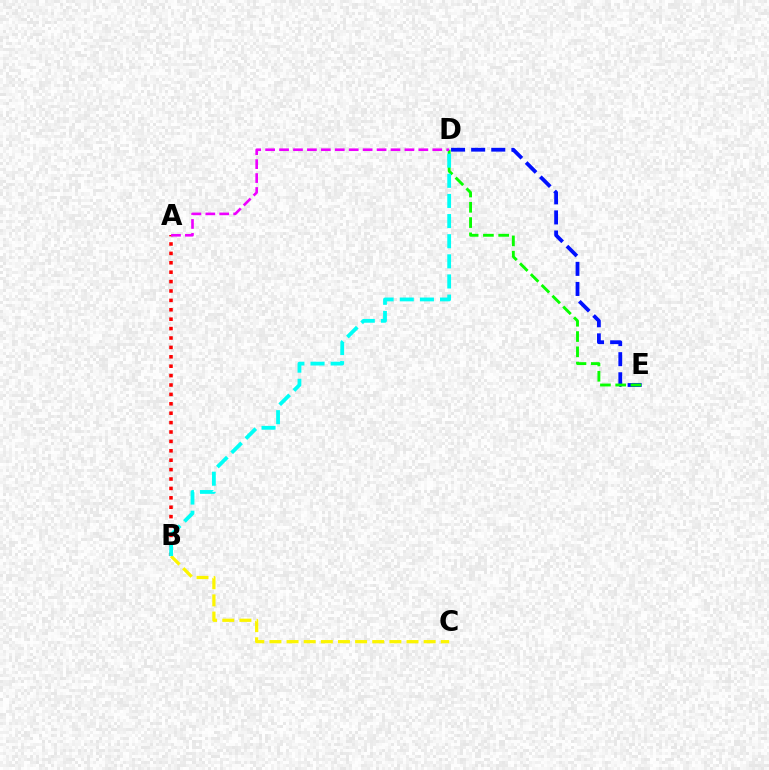{('D', 'E'): [{'color': '#0010ff', 'line_style': 'dashed', 'thickness': 2.73}, {'color': '#08ff00', 'line_style': 'dashed', 'thickness': 2.08}], ('A', 'B'): [{'color': '#ff0000', 'line_style': 'dotted', 'thickness': 2.55}], ('B', 'C'): [{'color': '#fcf500', 'line_style': 'dashed', 'thickness': 2.33}], ('A', 'D'): [{'color': '#ee00ff', 'line_style': 'dashed', 'thickness': 1.89}], ('B', 'D'): [{'color': '#00fff6', 'line_style': 'dashed', 'thickness': 2.73}]}